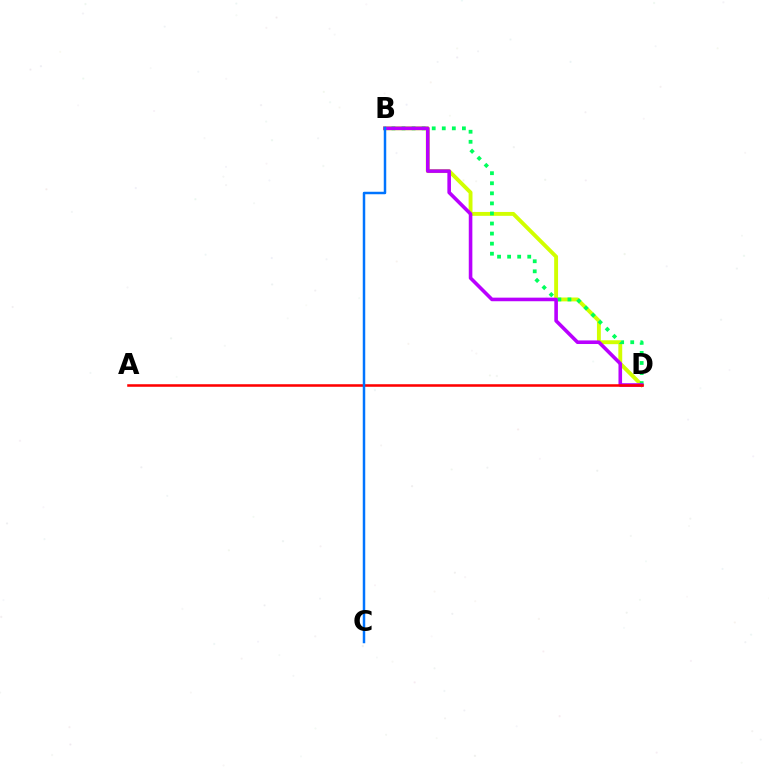{('B', 'D'): [{'color': '#d1ff00', 'line_style': 'solid', 'thickness': 2.8}, {'color': '#00ff5c', 'line_style': 'dotted', 'thickness': 2.73}, {'color': '#b900ff', 'line_style': 'solid', 'thickness': 2.59}], ('A', 'D'): [{'color': '#ff0000', 'line_style': 'solid', 'thickness': 1.83}], ('B', 'C'): [{'color': '#0074ff', 'line_style': 'solid', 'thickness': 1.79}]}